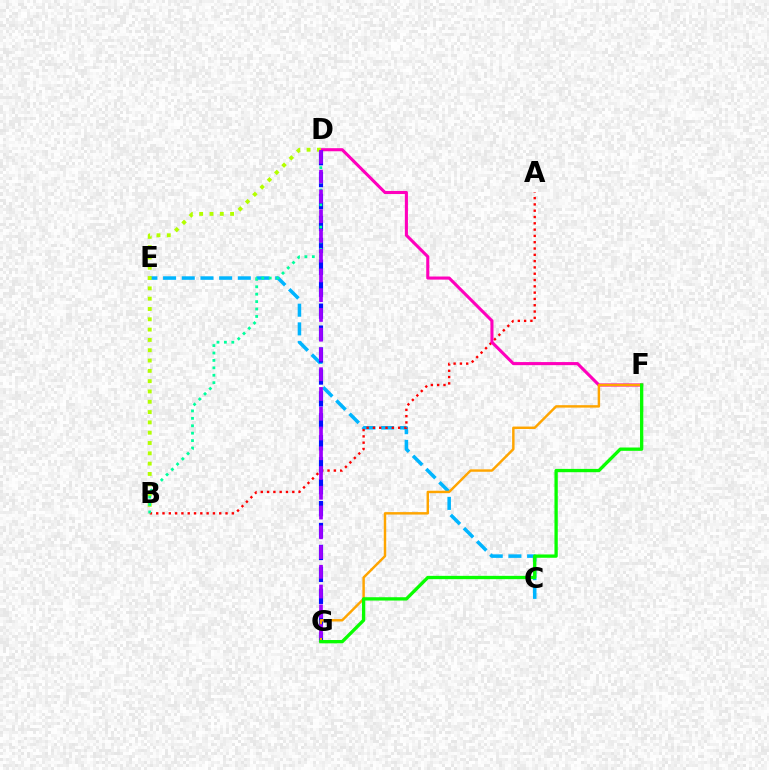{('C', 'E'): [{'color': '#00b5ff', 'line_style': 'dashed', 'thickness': 2.54}], ('A', 'B'): [{'color': '#ff0000', 'line_style': 'dotted', 'thickness': 1.71}], ('D', 'F'): [{'color': '#ff00bd', 'line_style': 'solid', 'thickness': 2.22}], ('D', 'G'): [{'color': '#0010ff', 'line_style': 'dashed', 'thickness': 2.98}, {'color': '#9b00ff', 'line_style': 'dashed', 'thickness': 2.68}], ('B', 'D'): [{'color': '#b3ff00', 'line_style': 'dotted', 'thickness': 2.8}, {'color': '#00ff9d', 'line_style': 'dotted', 'thickness': 2.02}], ('F', 'G'): [{'color': '#ffa500', 'line_style': 'solid', 'thickness': 1.76}, {'color': '#08ff00', 'line_style': 'solid', 'thickness': 2.38}]}